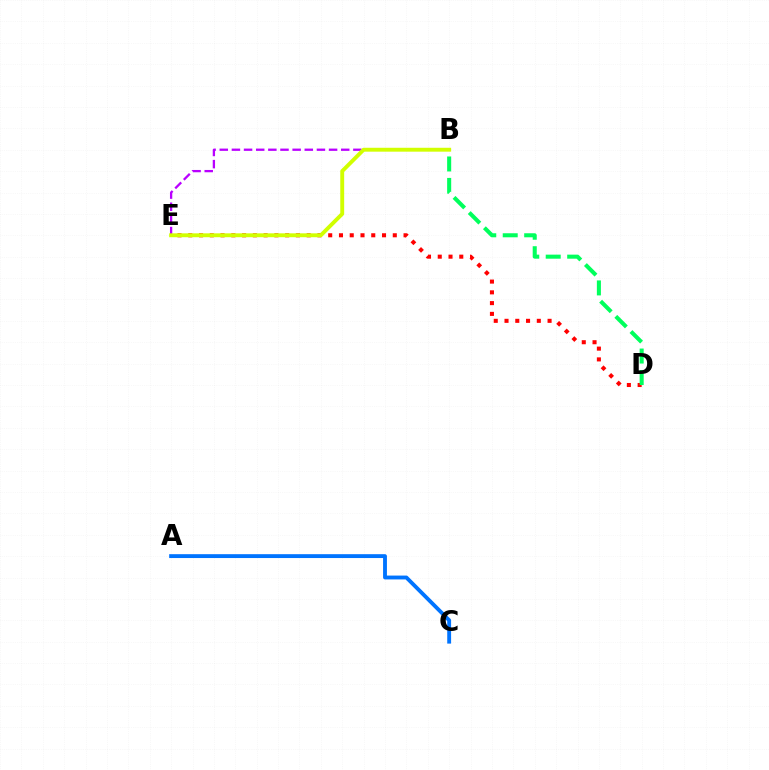{('A', 'C'): [{'color': '#0074ff', 'line_style': 'solid', 'thickness': 2.78}], ('D', 'E'): [{'color': '#ff0000', 'line_style': 'dotted', 'thickness': 2.92}], ('B', 'D'): [{'color': '#00ff5c', 'line_style': 'dashed', 'thickness': 2.92}], ('B', 'E'): [{'color': '#b900ff', 'line_style': 'dashed', 'thickness': 1.65}, {'color': '#d1ff00', 'line_style': 'solid', 'thickness': 2.81}]}